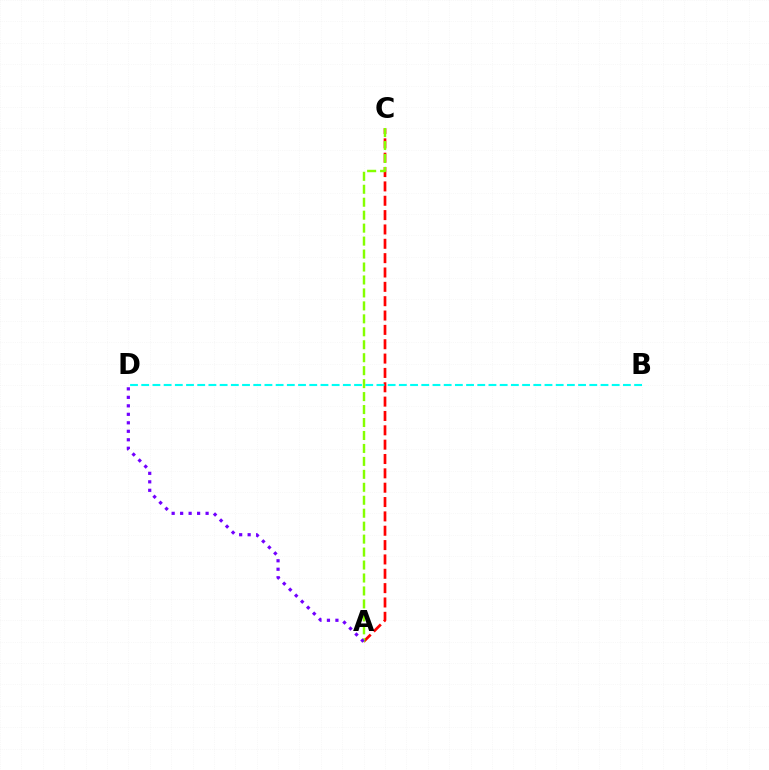{('A', 'C'): [{'color': '#ff0000', 'line_style': 'dashed', 'thickness': 1.95}, {'color': '#84ff00', 'line_style': 'dashed', 'thickness': 1.76}], ('B', 'D'): [{'color': '#00fff6', 'line_style': 'dashed', 'thickness': 1.52}], ('A', 'D'): [{'color': '#7200ff', 'line_style': 'dotted', 'thickness': 2.31}]}